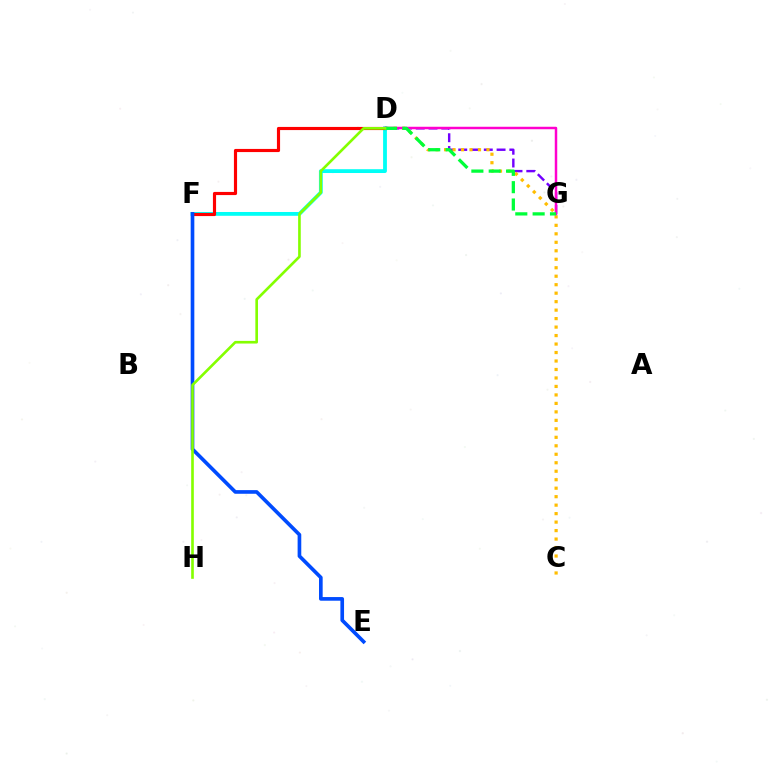{('D', 'G'): [{'color': '#7200ff', 'line_style': 'dashed', 'thickness': 1.74}, {'color': '#ff00cf', 'line_style': 'solid', 'thickness': 1.78}, {'color': '#00ff39', 'line_style': 'dashed', 'thickness': 2.36}], ('C', 'D'): [{'color': '#ffbd00', 'line_style': 'dotted', 'thickness': 2.3}], ('D', 'F'): [{'color': '#00fff6', 'line_style': 'solid', 'thickness': 2.74}, {'color': '#ff0000', 'line_style': 'solid', 'thickness': 2.27}], ('E', 'F'): [{'color': '#004bff', 'line_style': 'solid', 'thickness': 2.63}], ('D', 'H'): [{'color': '#84ff00', 'line_style': 'solid', 'thickness': 1.9}]}